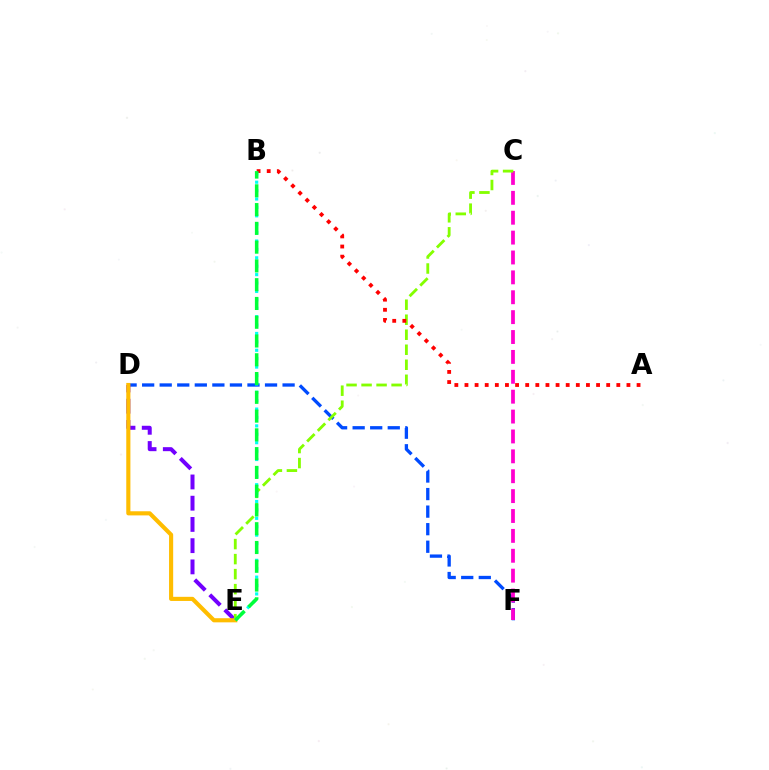{('D', 'F'): [{'color': '#004bff', 'line_style': 'dashed', 'thickness': 2.38}], ('C', 'F'): [{'color': '#ff00cf', 'line_style': 'dashed', 'thickness': 2.7}], ('D', 'E'): [{'color': '#7200ff', 'line_style': 'dashed', 'thickness': 2.88}, {'color': '#ffbd00', 'line_style': 'solid', 'thickness': 2.97}], ('C', 'E'): [{'color': '#84ff00', 'line_style': 'dashed', 'thickness': 2.04}], ('A', 'B'): [{'color': '#ff0000', 'line_style': 'dotted', 'thickness': 2.75}], ('B', 'E'): [{'color': '#00fff6', 'line_style': 'dotted', 'thickness': 2.28}, {'color': '#00ff39', 'line_style': 'dashed', 'thickness': 2.55}]}